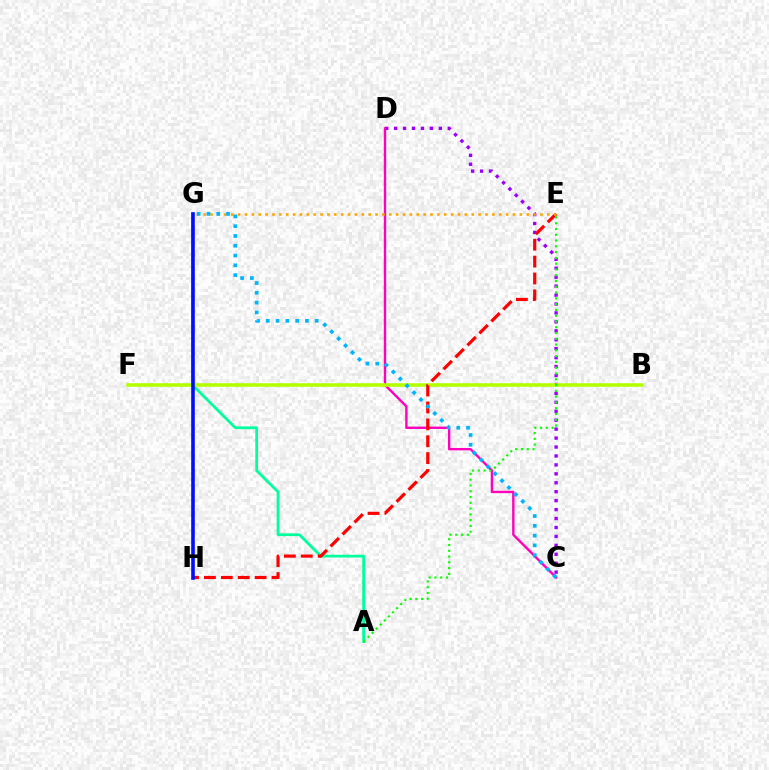{('A', 'G'): [{'color': '#00ff9d', 'line_style': 'solid', 'thickness': 1.98}], ('C', 'D'): [{'color': '#9b00ff', 'line_style': 'dotted', 'thickness': 2.43}, {'color': '#ff00bd', 'line_style': 'solid', 'thickness': 1.72}], ('B', 'F'): [{'color': '#b3ff00', 'line_style': 'solid', 'thickness': 2.56}], ('E', 'H'): [{'color': '#ff0000', 'line_style': 'dashed', 'thickness': 2.29}], ('E', 'G'): [{'color': '#ffa500', 'line_style': 'dotted', 'thickness': 1.87}], ('A', 'E'): [{'color': '#08ff00', 'line_style': 'dotted', 'thickness': 1.57}], ('C', 'G'): [{'color': '#00b5ff', 'line_style': 'dotted', 'thickness': 2.66}], ('G', 'H'): [{'color': '#0010ff', 'line_style': 'solid', 'thickness': 2.6}]}